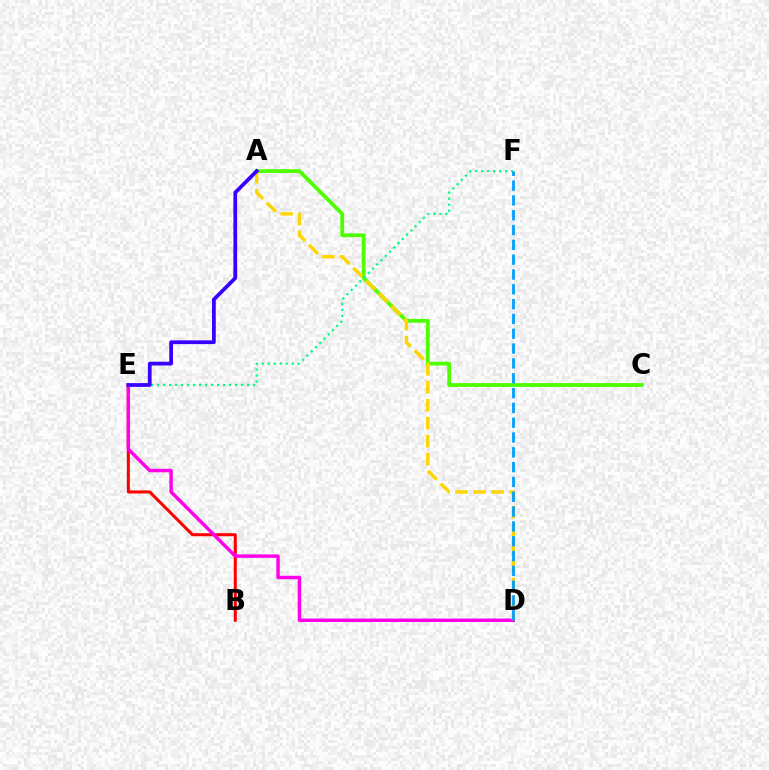{('B', 'E'): [{'color': '#ff0000', 'line_style': 'solid', 'thickness': 2.18}], ('A', 'C'): [{'color': '#4fff00', 'line_style': 'solid', 'thickness': 2.74}], ('D', 'E'): [{'color': '#ff00ed', 'line_style': 'solid', 'thickness': 2.48}], ('A', 'D'): [{'color': '#ffd500', 'line_style': 'dashed', 'thickness': 2.44}], ('E', 'F'): [{'color': '#00ff86', 'line_style': 'dotted', 'thickness': 1.63}], ('D', 'F'): [{'color': '#009eff', 'line_style': 'dashed', 'thickness': 2.01}], ('A', 'E'): [{'color': '#3700ff', 'line_style': 'solid', 'thickness': 2.71}]}